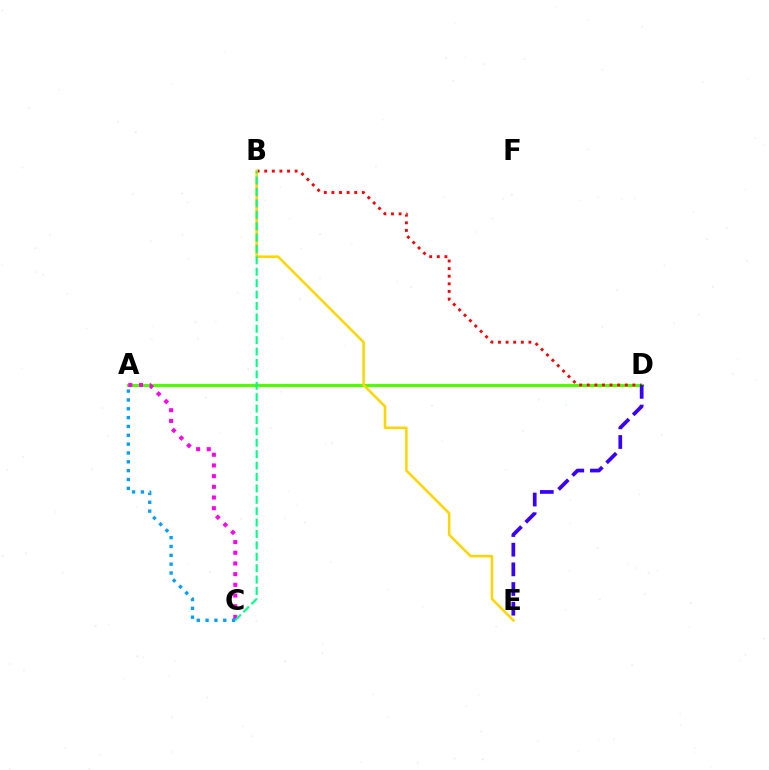{('A', 'D'): [{'color': '#4fff00', 'line_style': 'solid', 'thickness': 2.21}], ('B', 'D'): [{'color': '#ff0000', 'line_style': 'dotted', 'thickness': 2.07}], ('D', 'E'): [{'color': '#3700ff', 'line_style': 'dashed', 'thickness': 2.67}], ('A', 'C'): [{'color': '#ff00ed', 'line_style': 'dotted', 'thickness': 2.9}, {'color': '#009eff', 'line_style': 'dotted', 'thickness': 2.4}], ('B', 'E'): [{'color': '#ffd500', 'line_style': 'solid', 'thickness': 1.81}], ('B', 'C'): [{'color': '#00ff86', 'line_style': 'dashed', 'thickness': 1.55}]}